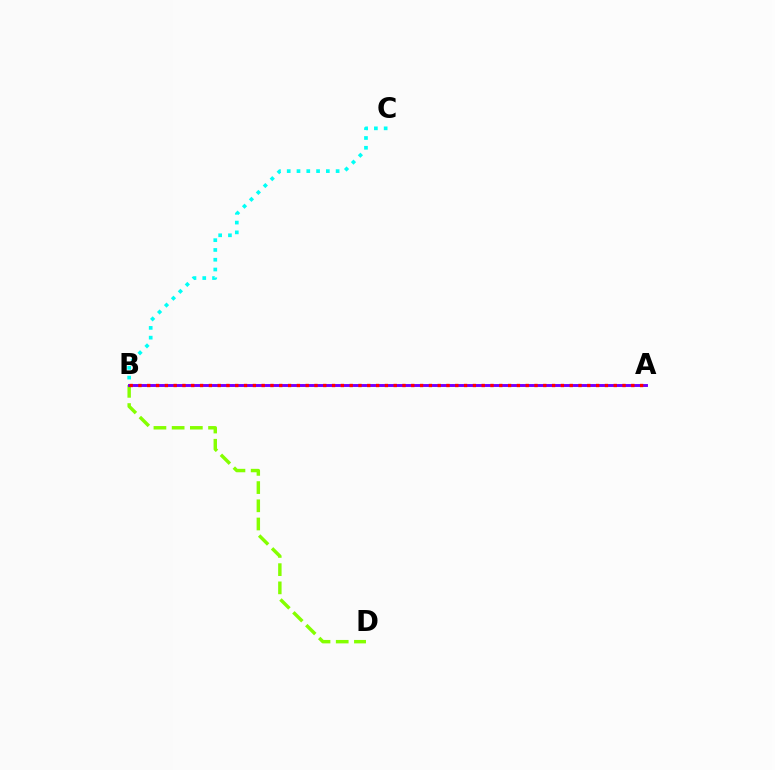{('B', 'C'): [{'color': '#00fff6', 'line_style': 'dotted', 'thickness': 2.66}], ('B', 'D'): [{'color': '#84ff00', 'line_style': 'dashed', 'thickness': 2.47}], ('A', 'B'): [{'color': '#7200ff', 'line_style': 'solid', 'thickness': 2.1}, {'color': '#ff0000', 'line_style': 'dotted', 'thickness': 2.39}]}